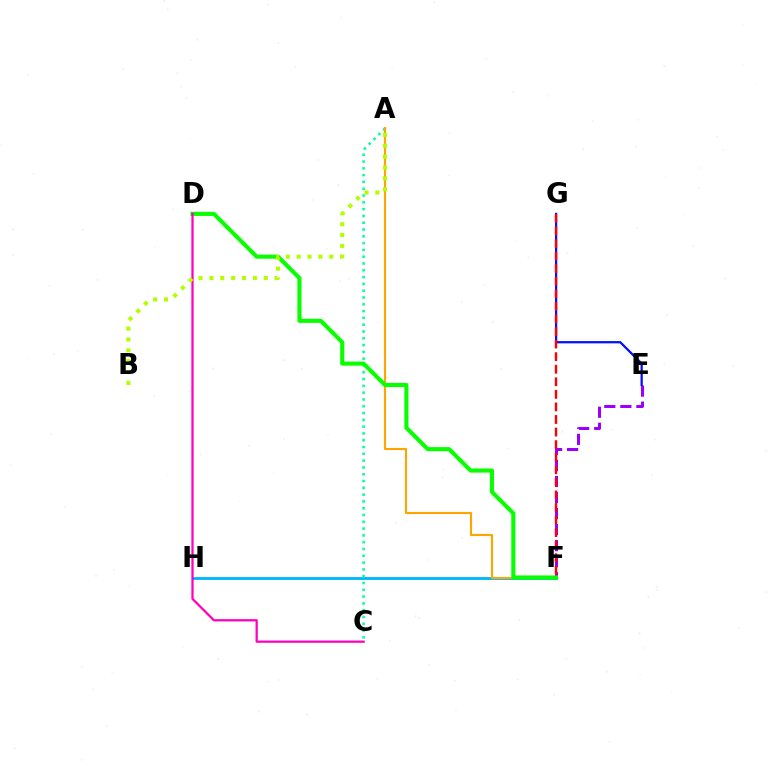{('F', 'H'): [{'color': '#00b5ff', 'line_style': 'solid', 'thickness': 2.04}], ('A', 'C'): [{'color': '#00ff9d', 'line_style': 'dotted', 'thickness': 1.85}], ('A', 'F'): [{'color': '#ffa500', 'line_style': 'solid', 'thickness': 1.53}], ('E', 'F'): [{'color': '#9b00ff', 'line_style': 'dashed', 'thickness': 2.18}], ('D', 'F'): [{'color': '#08ff00', 'line_style': 'solid', 'thickness': 2.95}], ('E', 'G'): [{'color': '#0010ff', 'line_style': 'solid', 'thickness': 1.62}], ('C', 'D'): [{'color': '#ff00bd', 'line_style': 'solid', 'thickness': 1.62}], ('F', 'G'): [{'color': '#ff0000', 'line_style': 'dashed', 'thickness': 1.71}], ('A', 'B'): [{'color': '#b3ff00', 'line_style': 'dotted', 'thickness': 2.95}]}